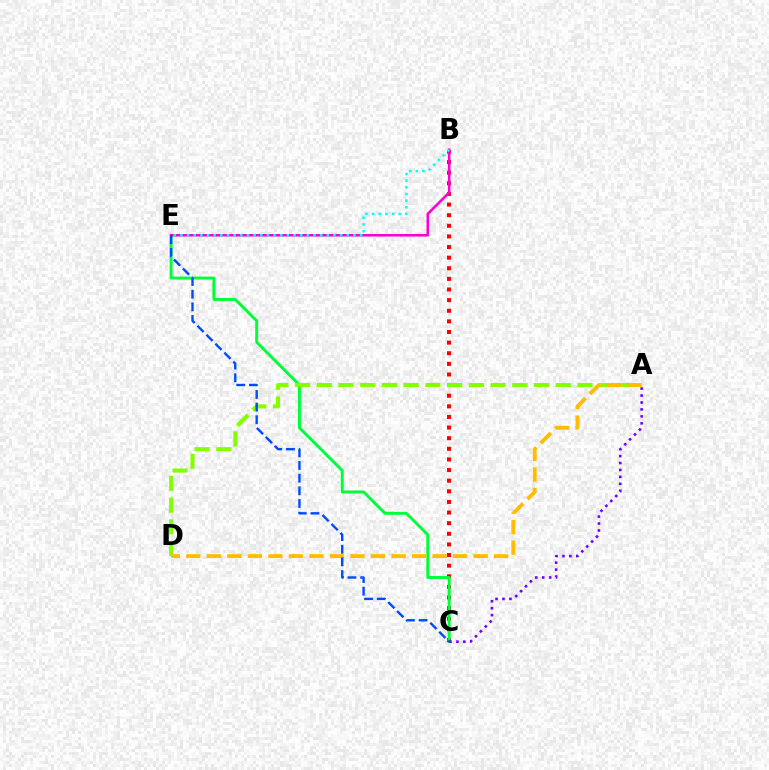{('B', 'C'): [{'color': '#ff0000', 'line_style': 'dotted', 'thickness': 2.89}], ('C', 'E'): [{'color': '#00ff39', 'line_style': 'solid', 'thickness': 2.11}, {'color': '#004bff', 'line_style': 'dashed', 'thickness': 1.72}], ('A', 'D'): [{'color': '#84ff00', 'line_style': 'dashed', 'thickness': 2.95}, {'color': '#ffbd00', 'line_style': 'dashed', 'thickness': 2.79}], ('A', 'C'): [{'color': '#7200ff', 'line_style': 'dotted', 'thickness': 1.88}], ('B', 'E'): [{'color': '#ff00cf', 'line_style': 'solid', 'thickness': 1.83}, {'color': '#00fff6', 'line_style': 'dotted', 'thickness': 1.81}]}